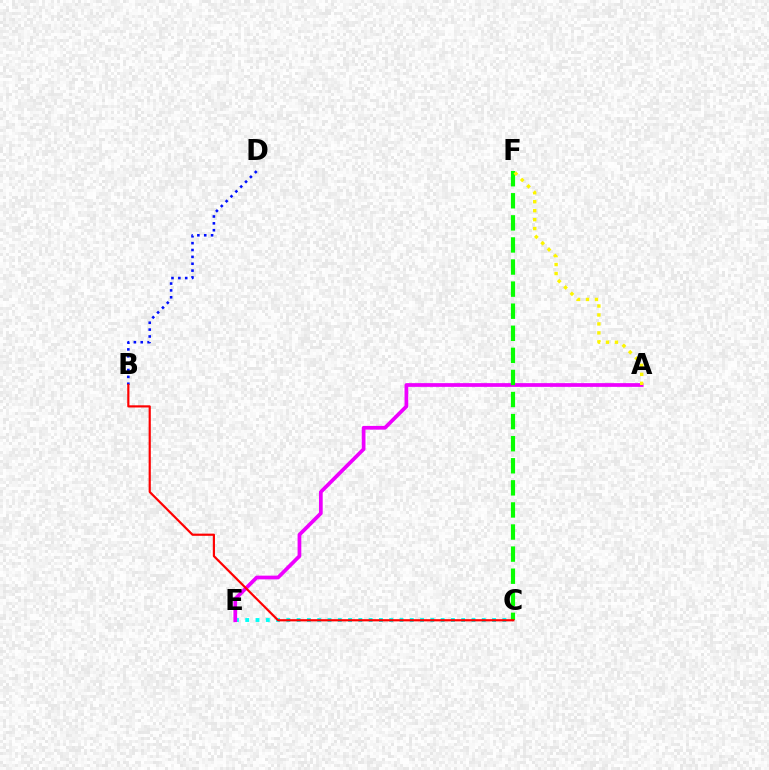{('C', 'E'): [{'color': '#00fff6', 'line_style': 'dotted', 'thickness': 2.79}], ('B', 'D'): [{'color': '#0010ff', 'line_style': 'dotted', 'thickness': 1.87}], ('A', 'E'): [{'color': '#ee00ff', 'line_style': 'solid', 'thickness': 2.68}], ('C', 'F'): [{'color': '#08ff00', 'line_style': 'dashed', 'thickness': 3.0}], ('A', 'F'): [{'color': '#fcf500', 'line_style': 'dotted', 'thickness': 2.44}], ('B', 'C'): [{'color': '#ff0000', 'line_style': 'solid', 'thickness': 1.57}]}